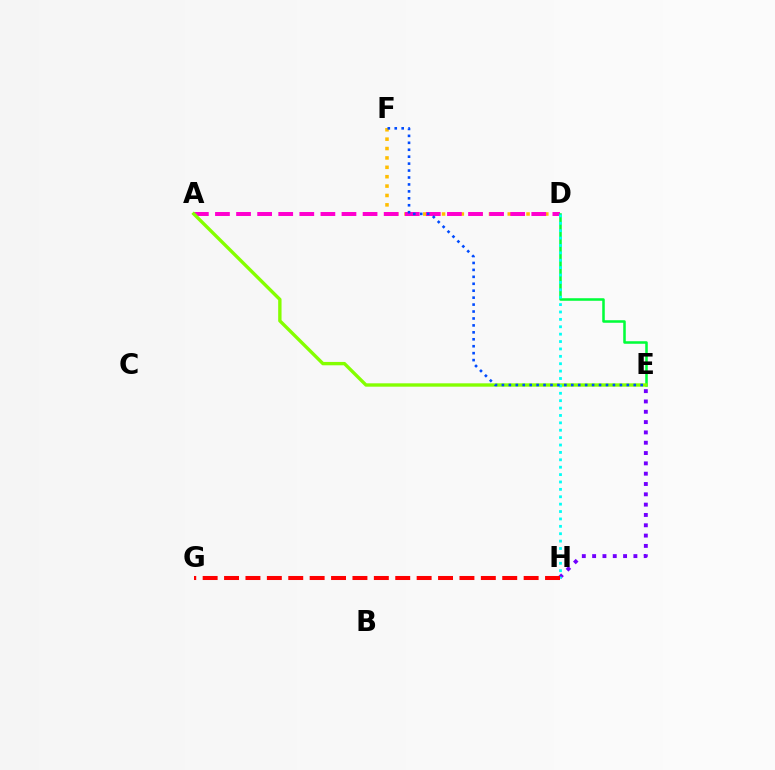{('E', 'H'): [{'color': '#7200ff', 'line_style': 'dotted', 'thickness': 2.8}], ('D', 'F'): [{'color': '#ffbd00', 'line_style': 'dotted', 'thickness': 2.55}], ('A', 'D'): [{'color': '#ff00cf', 'line_style': 'dashed', 'thickness': 2.86}], ('D', 'E'): [{'color': '#00ff39', 'line_style': 'solid', 'thickness': 1.83}], ('A', 'E'): [{'color': '#84ff00', 'line_style': 'solid', 'thickness': 2.42}], ('D', 'H'): [{'color': '#00fff6', 'line_style': 'dotted', 'thickness': 2.01}], ('E', 'F'): [{'color': '#004bff', 'line_style': 'dotted', 'thickness': 1.89}], ('G', 'H'): [{'color': '#ff0000', 'line_style': 'dashed', 'thickness': 2.91}]}